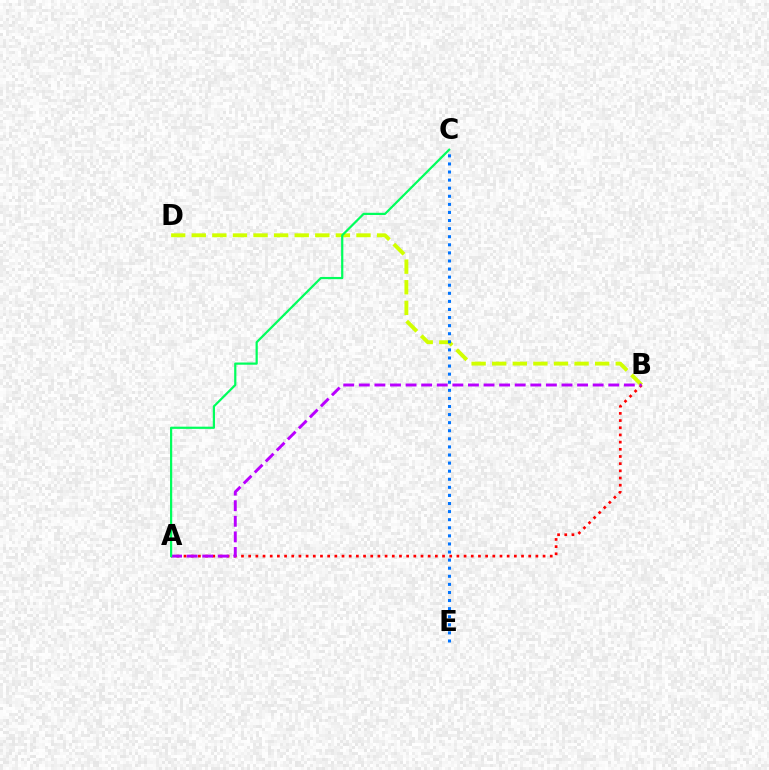{('A', 'B'): [{'color': '#ff0000', 'line_style': 'dotted', 'thickness': 1.95}, {'color': '#b900ff', 'line_style': 'dashed', 'thickness': 2.12}], ('B', 'D'): [{'color': '#d1ff00', 'line_style': 'dashed', 'thickness': 2.8}], ('C', 'E'): [{'color': '#0074ff', 'line_style': 'dotted', 'thickness': 2.2}], ('A', 'C'): [{'color': '#00ff5c', 'line_style': 'solid', 'thickness': 1.59}]}